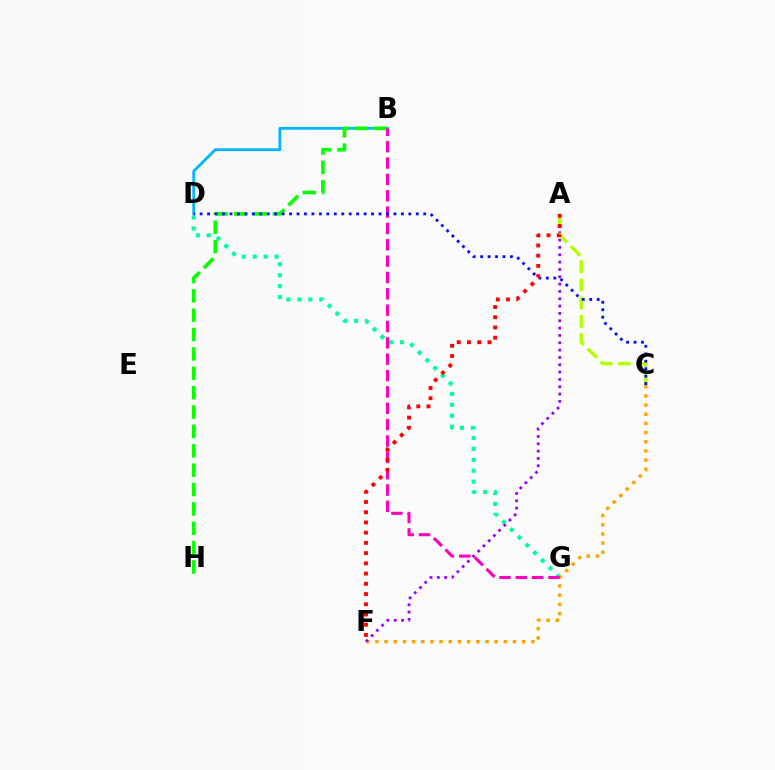{('B', 'D'): [{'color': '#00b5ff', 'line_style': 'solid', 'thickness': 2.02}], ('D', 'G'): [{'color': '#00ff9d', 'line_style': 'dotted', 'thickness': 2.97}], ('C', 'F'): [{'color': '#ffa500', 'line_style': 'dotted', 'thickness': 2.49}], ('B', 'H'): [{'color': '#08ff00', 'line_style': 'dashed', 'thickness': 2.63}], ('A', 'F'): [{'color': '#9b00ff', 'line_style': 'dotted', 'thickness': 1.99}, {'color': '#ff0000', 'line_style': 'dotted', 'thickness': 2.78}], ('B', 'G'): [{'color': '#ff00bd', 'line_style': 'dashed', 'thickness': 2.22}], ('A', 'C'): [{'color': '#b3ff00', 'line_style': 'dashed', 'thickness': 2.48}], ('C', 'D'): [{'color': '#0010ff', 'line_style': 'dotted', 'thickness': 2.03}]}